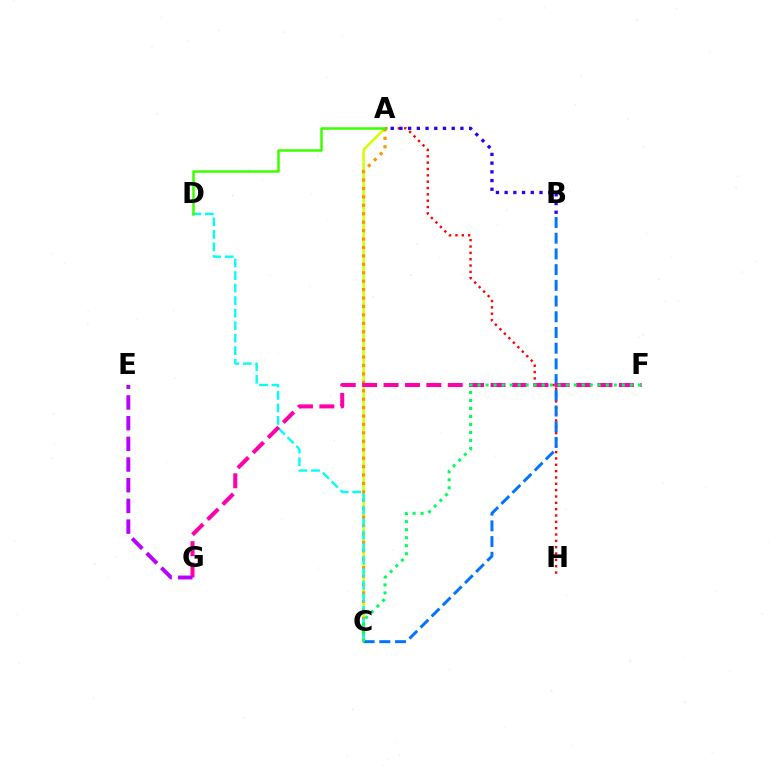{('A', 'H'): [{'color': '#ff0000', 'line_style': 'dotted', 'thickness': 1.72}], ('A', 'C'): [{'color': '#d1ff00', 'line_style': 'solid', 'thickness': 1.81}, {'color': '#ff9400', 'line_style': 'dotted', 'thickness': 2.29}], ('B', 'C'): [{'color': '#0074ff', 'line_style': 'dashed', 'thickness': 2.13}], ('C', 'D'): [{'color': '#00fff6', 'line_style': 'dashed', 'thickness': 1.7}], ('F', 'G'): [{'color': '#ff00ac', 'line_style': 'dashed', 'thickness': 2.91}], ('E', 'G'): [{'color': '#b900ff', 'line_style': 'dashed', 'thickness': 2.81}], ('C', 'F'): [{'color': '#00ff5c', 'line_style': 'dotted', 'thickness': 2.18}], ('A', 'D'): [{'color': '#3dff00', 'line_style': 'solid', 'thickness': 1.81}], ('A', 'B'): [{'color': '#2500ff', 'line_style': 'dotted', 'thickness': 2.37}]}